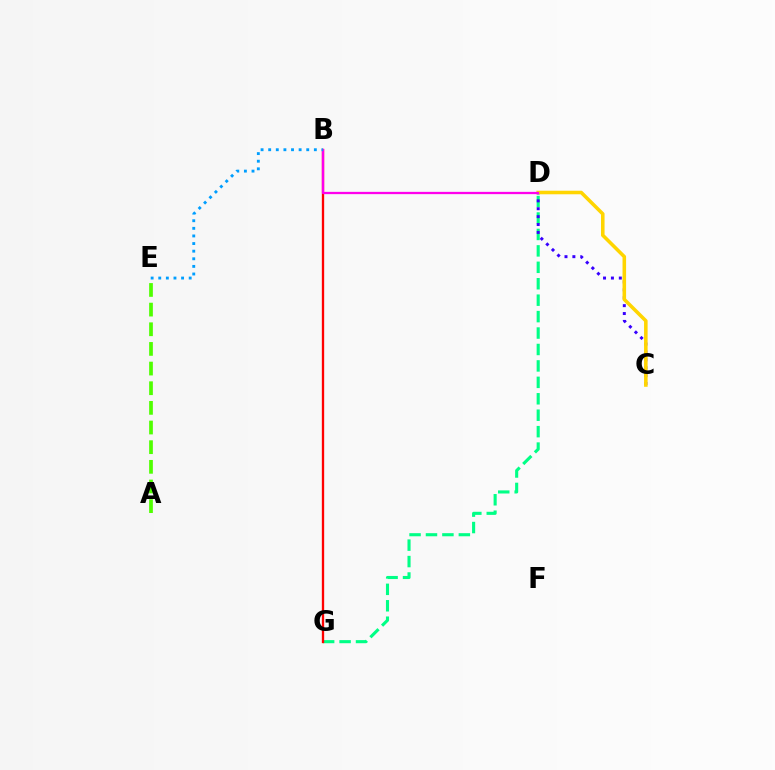{('D', 'G'): [{'color': '#00ff86', 'line_style': 'dashed', 'thickness': 2.23}], ('B', 'G'): [{'color': '#ff0000', 'line_style': 'solid', 'thickness': 1.68}], ('A', 'E'): [{'color': '#4fff00', 'line_style': 'dashed', 'thickness': 2.67}], ('C', 'D'): [{'color': '#3700ff', 'line_style': 'dotted', 'thickness': 2.14}, {'color': '#ffd500', 'line_style': 'solid', 'thickness': 2.56}], ('B', 'D'): [{'color': '#ff00ed', 'line_style': 'solid', 'thickness': 1.64}], ('B', 'E'): [{'color': '#009eff', 'line_style': 'dotted', 'thickness': 2.07}]}